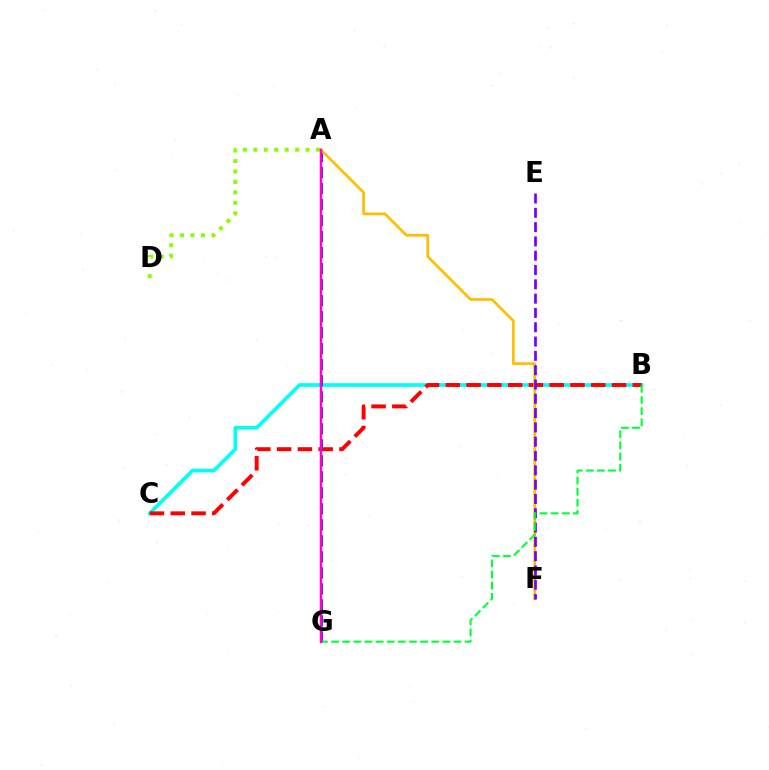{('B', 'C'): [{'color': '#00fff6', 'line_style': 'solid', 'thickness': 2.63}, {'color': '#ff0000', 'line_style': 'dashed', 'thickness': 2.82}], ('A', 'G'): [{'color': '#004bff', 'line_style': 'dashed', 'thickness': 2.18}, {'color': '#ff00cf', 'line_style': 'solid', 'thickness': 1.79}], ('A', 'F'): [{'color': '#ffbd00', 'line_style': 'solid', 'thickness': 1.94}], ('E', 'F'): [{'color': '#7200ff', 'line_style': 'dashed', 'thickness': 1.94}], ('A', 'D'): [{'color': '#84ff00', 'line_style': 'dotted', 'thickness': 2.84}], ('B', 'G'): [{'color': '#00ff39', 'line_style': 'dashed', 'thickness': 1.51}]}